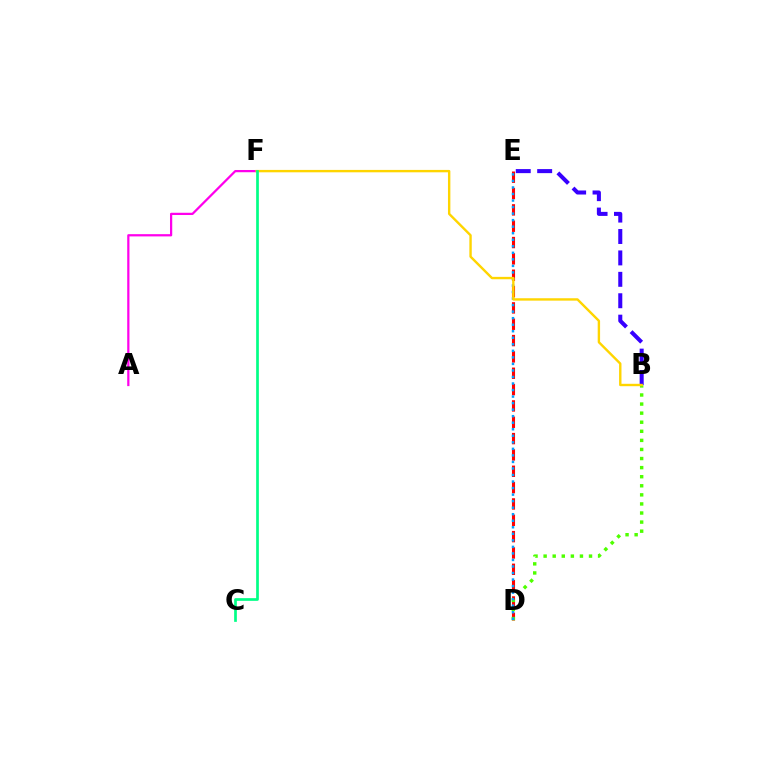{('D', 'E'): [{'color': '#ff0000', 'line_style': 'dashed', 'thickness': 2.22}, {'color': '#009eff', 'line_style': 'dotted', 'thickness': 1.78}], ('B', 'D'): [{'color': '#4fff00', 'line_style': 'dotted', 'thickness': 2.47}], ('B', 'E'): [{'color': '#3700ff', 'line_style': 'dashed', 'thickness': 2.91}], ('A', 'F'): [{'color': '#ff00ed', 'line_style': 'solid', 'thickness': 1.61}], ('B', 'F'): [{'color': '#ffd500', 'line_style': 'solid', 'thickness': 1.72}], ('C', 'F'): [{'color': '#00ff86', 'line_style': 'solid', 'thickness': 1.94}]}